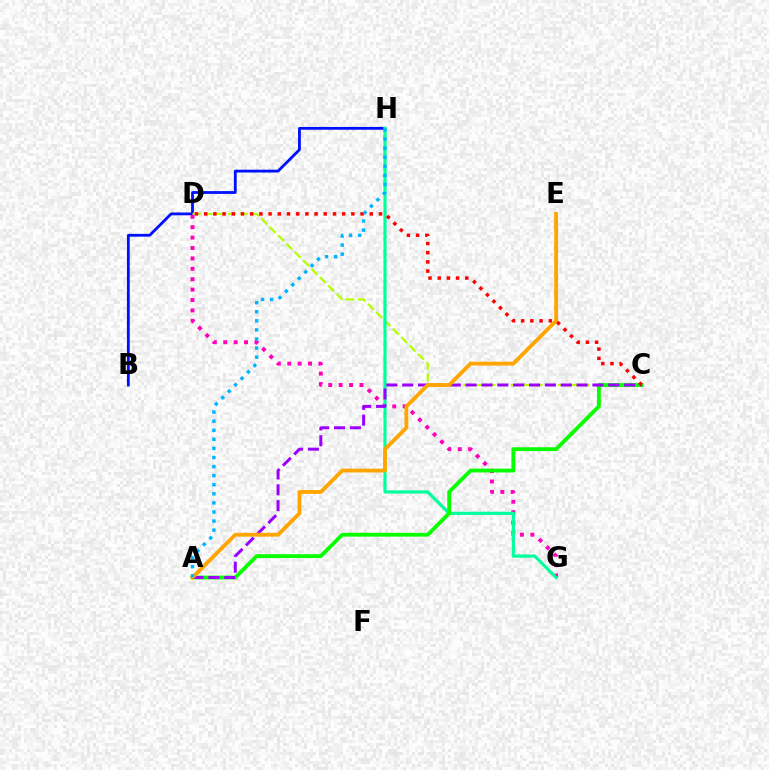{('B', 'H'): [{'color': '#0010ff', 'line_style': 'solid', 'thickness': 2.02}], ('C', 'D'): [{'color': '#b3ff00', 'line_style': 'dashed', 'thickness': 1.6}, {'color': '#ff0000', 'line_style': 'dotted', 'thickness': 2.5}], ('D', 'G'): [{'color': '#ff00bd', 'line_style': 'dotted', 'thickness': 2.83}], ('G', 'H'): [{'color': '#00ff9d', 'line_style': 'solid', 'thickness': 2.29}], ('A', 'C'): [{'color': '#08ff00', 'line_style': 'solid', 'thickness': 2.75}, {'color': '#9b00ff', 'line_style': 'dashed', 'thickness': 2.15}], ('A', 'E'): [{'color': '#ffa500', 'line_style': 'solid', 'thickness': 2.75}], ('A', 'H'): [{'color': '#00b5ff', 'line_style': 'dotted', 'thickness': 2.47}]}